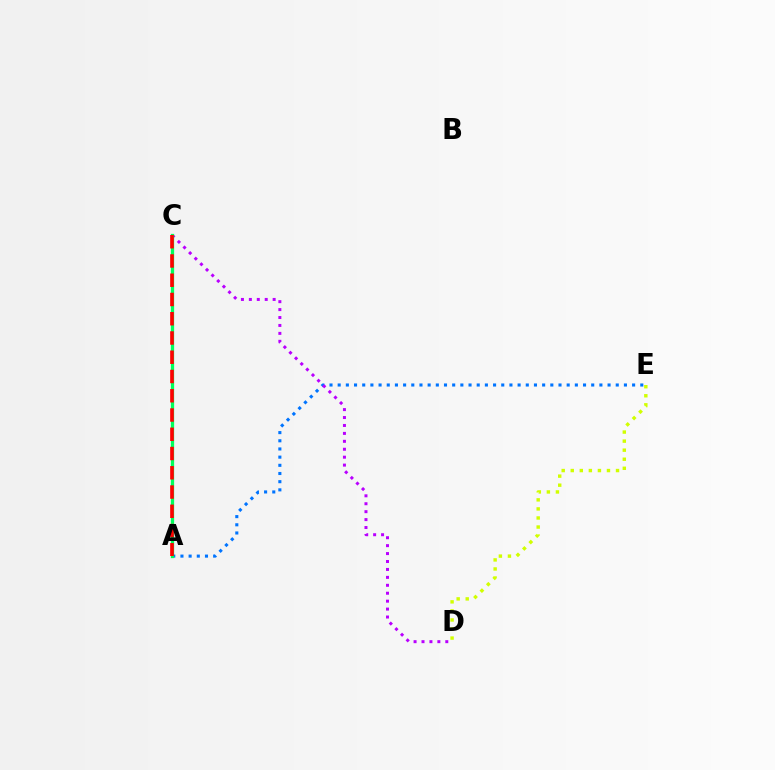{('A', 'E'): [{'color': '#0074ff', 'line_style': 'dotted', 'thickness': 2.22}], ('C', 'D'): [{'color': '#b900ff', 'line_style': 'dotted', 'thickness': 2.15}], ('A', 'C'): [{'color': '#00ff5c', 'line_style': 'solid', 'thickness': 2.36}, {'color': '#ff0000', 'line_style': 'dashed', 'thickness': 2.62}], ('D', 'E'): [{'color': '#d1ff00', 'line_style': 'dotted', 'thickness': 2.46}]}